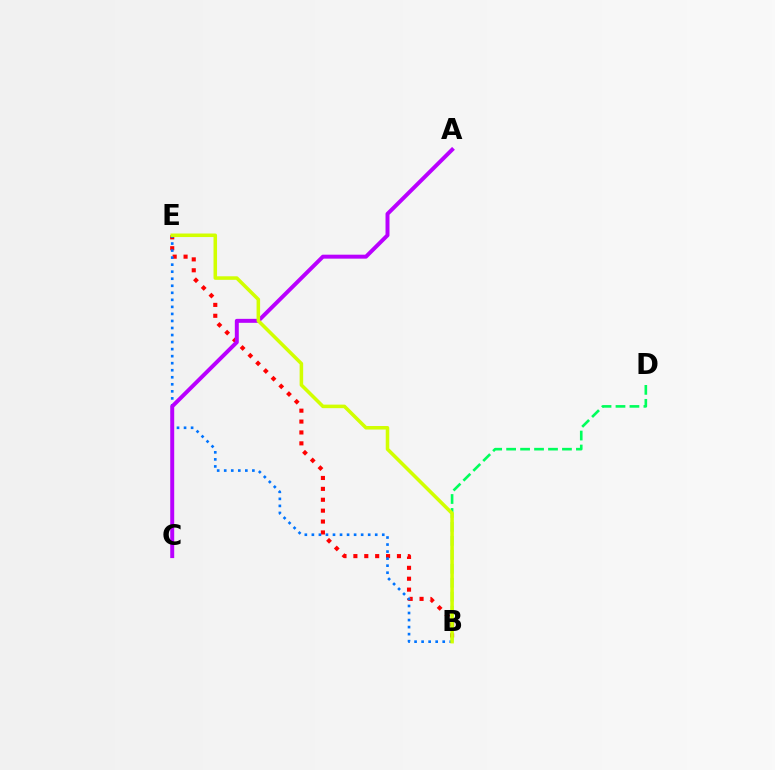{('B', 'E'): [{'color': '#ff0000', 'line_style': 'dotted', 'thickness': 2.96}, {'color': '#0074ff', 'line_style': 'dotted', 'thickness': 1.91}, {'color': '#d1ff00', 'line_style': 'solid', 'thickness': 2.55}], ('A', 'C'): [{'color': '#b900ff', 'line_style': 'solid', 'thickness': 2.85}], ('B', 'D'): [{'color': '#00ff5c', 'line_style': 'dashed', 'thickness': 1.9}]}